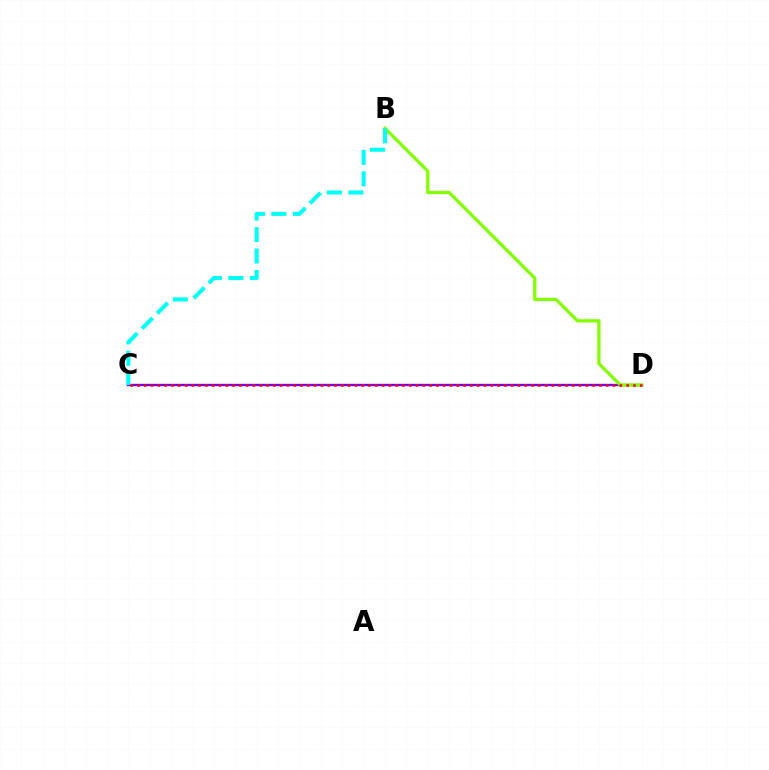{('C', 'D'): [{'color': '#7200ff', 'line_style': 'solid', 'thickness': 1.7}, {'color': '#ff0000', 'line_style': 'dotted', 'thickness': 1.85}], ('B', 'D'): [{'color': '#84ff00', 'line_style': 'solid', 'thickness': 2.35}], ('B', 'C'): [{'color': '#00fff6', 'line_style': 'dashed', 'thickness': 2.91}]}